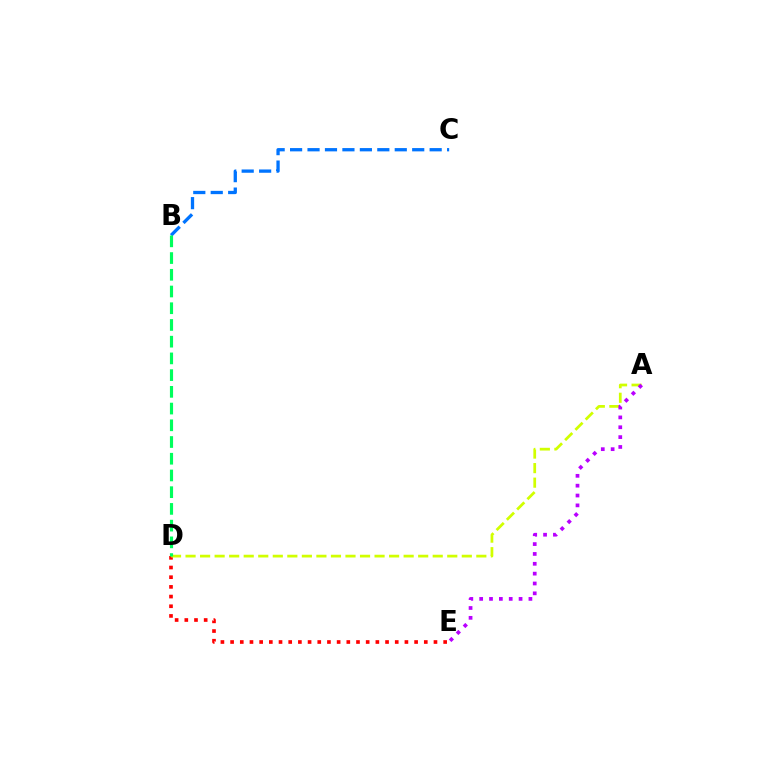{('D', 'E'): [{'color': '#ff0000', 'line_style': 'dotted', 'thickness': 2.63}], ('A', 'D'): [{'color': '#d1ff00', 'line_style': 'dashed', 'thickness': 1.98}], ('B', 'C'): [{'color': '#0074ff', 'line_style': 'dashed', 'thickness': 2.37}], ('B', 'D'): [{'color': '#00ff5c', 'line_style': 'dashed', 'thickness': 2.27}], ('A', 'E'): [{'color': '#b900ff', 'line_style': 'dotted', 'thickness': 2.68}]}